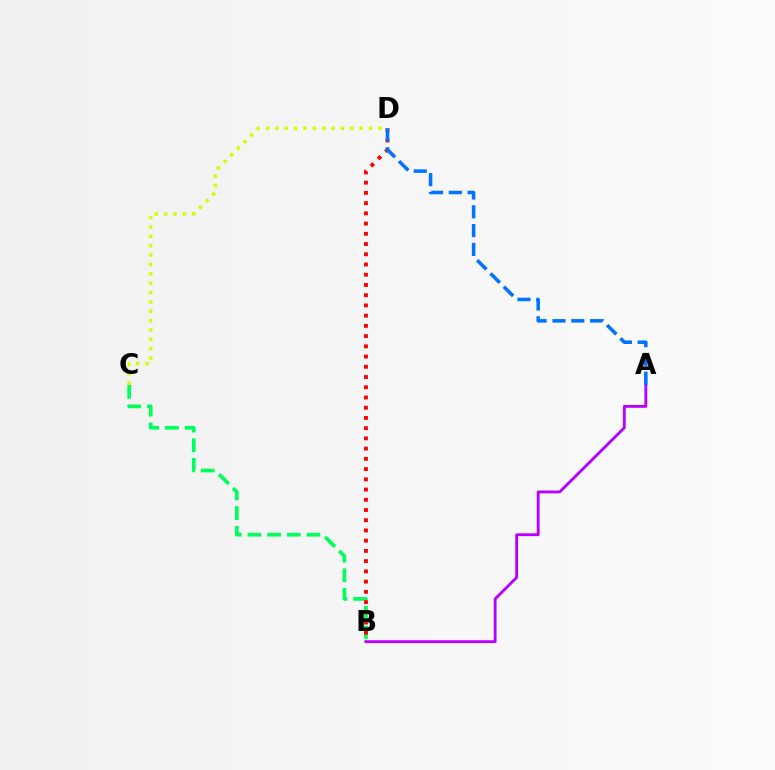{('B', 'C'): [{'color': '#00ff5c', 'line_style': 'dashed', 'thickness': 2.67}], ('B', 'D'): [{'color': '#ff0000', 'line_style': 'dotted', 'thickness': 2.78}], ('A', 'B'): [{'color': '#b900ff', 'line_style': 'solid', 'thickness': 2.05}], ('A', 'D'): [{'color': '#0074ff', 'line_style': 'dashed', 'thickness': 2.55}], ('C', 'D'): [{'color': '#d1ff00', 'line_style': 'dotted', 'thickness': 2.54}]}